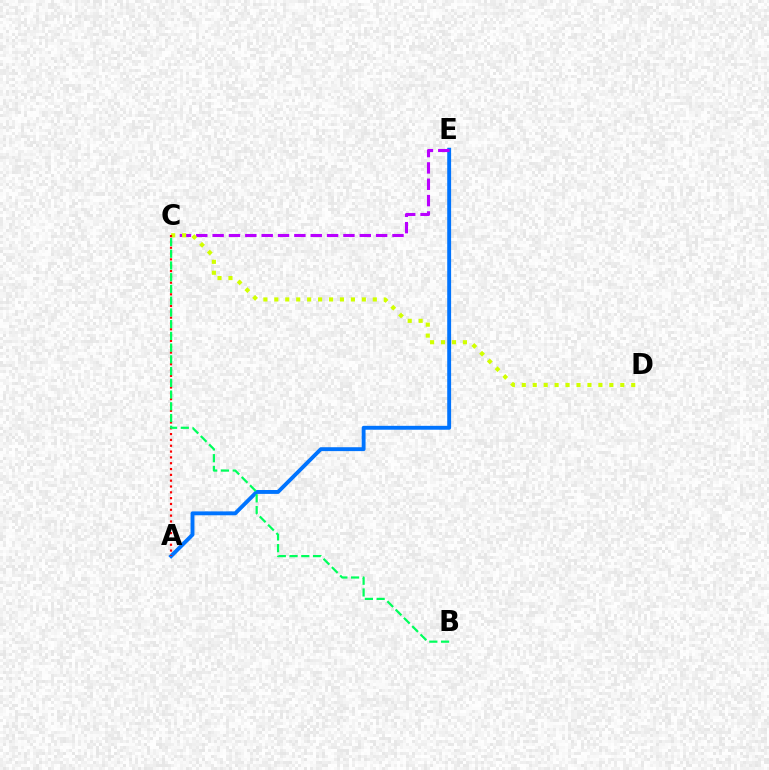{('A', 'E'): [{'color': '#0074ff', 'line_style': 'solid', 'thickness': 2.8}], ('C', 'E'): [{'color': '#b900ff', 'line_style': 'dashed', 'thickness': 2.22}], ('C', 'D'): [{'color': '#d1ff00', 'line_style': 'dotted', 'thickness': 2.97}], ('A', 'C'): [{'color': '#ff0000', 'line_style': 'dotted', 'thickness': 1.58}], ('B', 'C'): [{'color': '#00ff5c', 'line_style': 'dashed', 'thickness': 1.59}]}